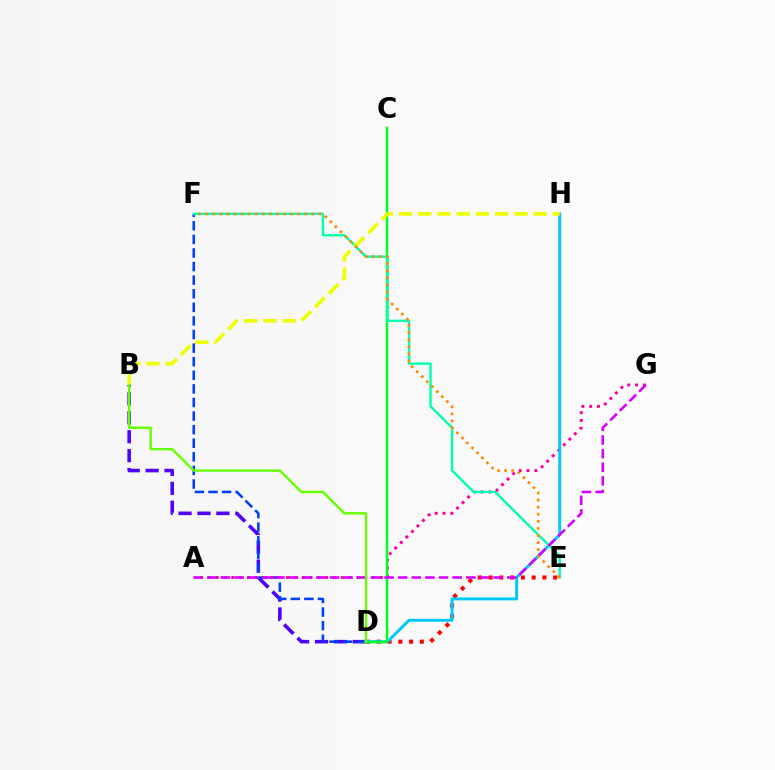{('B', 'D'): [{'color': '#4f00ff', 'line_style': 'dashed', 'thickness': 2.57}, {'color': '#66ff00', 'line_style': 'solid', 'thickness': 1.72}], ('D', 'F'): [{'color': '#003fff', 'line_style': 'dashed', 'thickness': 1.85}], ('D', 'E'): [{'color': '#ff0000', 'line_style': 'dotted', 'thickness': 2.93}], ('A', 'G'): [{'color': '#ff00a0', 'line_style': 'dotted', 'thickness': 2.12}, {'color': '#d600ff', 'line_style': 'dashed', 'thickness': 1.85}], ('D', 'H'): [{'color': '#00c7ff', 'line_style': 'solid', 'thickness': 2.13}], ('C', 'D'): [{'color': '#00ff27', 'line_style': 'solid', 'thickness': 1.8}], ('E', 'F'): [{'color': '#00ffaf', 'line_style': 'solid', 'thickness': 1.72}, {'color': '#ff8800', 'line_style': 'dotted', 'thickness': 1.93}], ('B', 'H'): [{'color': '#eeff00', 'line_style': 'dashed', 'thickness': 2.61}]}